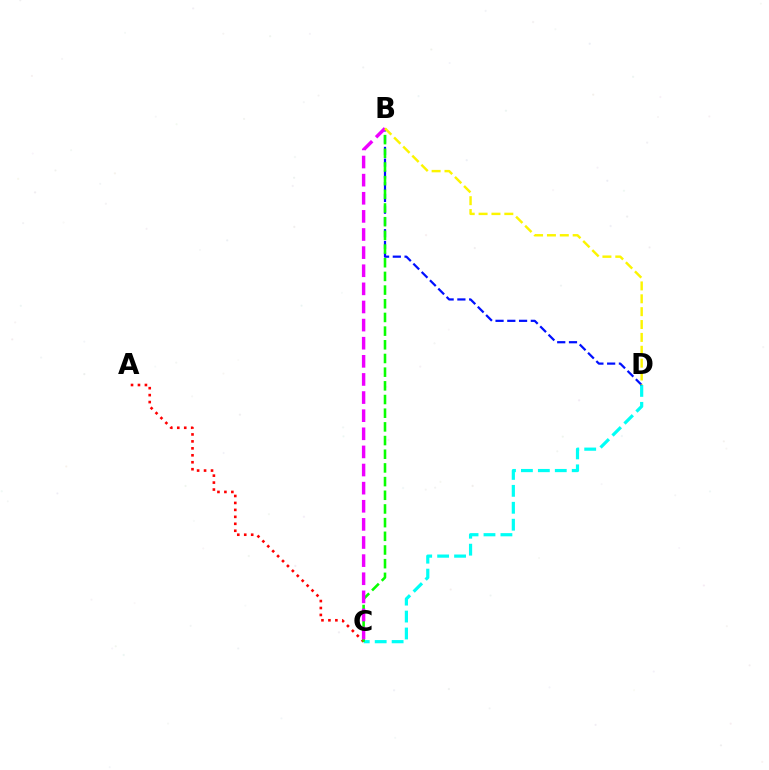{('C', 'D'): [{'color': '#00fff6', 'line_style': 'dashed', 'thickness': 2.3}], ('B', 'D'): [{'color': '#0010ff', 'line_style': 'dashed', 'thickness': 1.6}, {'color': '#fcf500', 'line_style': 'dashed', 'thickness': 1.75}], ('A', 'C'): [{'color': '#ff0000', 'line_style': 'dotted', 'thickness': 1.89}], ('B', 'C'): [{'color': '#08ff00', 'line_style': 'dashed', 'thickness': 1.86}, {'color': '#ee00ff', 'line_style': 'dashed', 'thickness': 2.46}]}